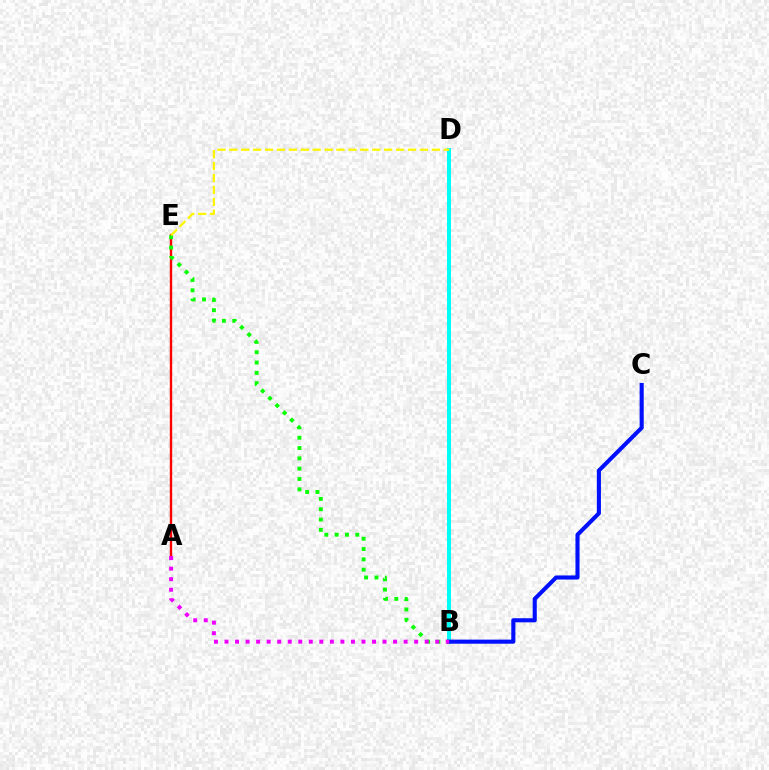{('A', 'E'): [{'color': '#ff0000', 'line_style': 'solid', 'thickness': 1.71}], ('B', 'D'): [{'color': '#00fff6', 'line_style': 'solid', 'thickness': 2.88}], ('B', 'E'): [{'color': '#08ff00', 'line_style': 'dotted', 'thickness': 2.8}], ('B', 'C'): [{'color': '#0010ff', 'line_style': 'solid', 'thickness': 2.95}], ('A', 'B'): [{'color': '#ee00ff', 'line_style': 'dotted', 'thickness': 2.86}], ('D', 'E'): [{'color': '#fcf500', 'line_style': 'dashed', 'thickness': 1.62}]}